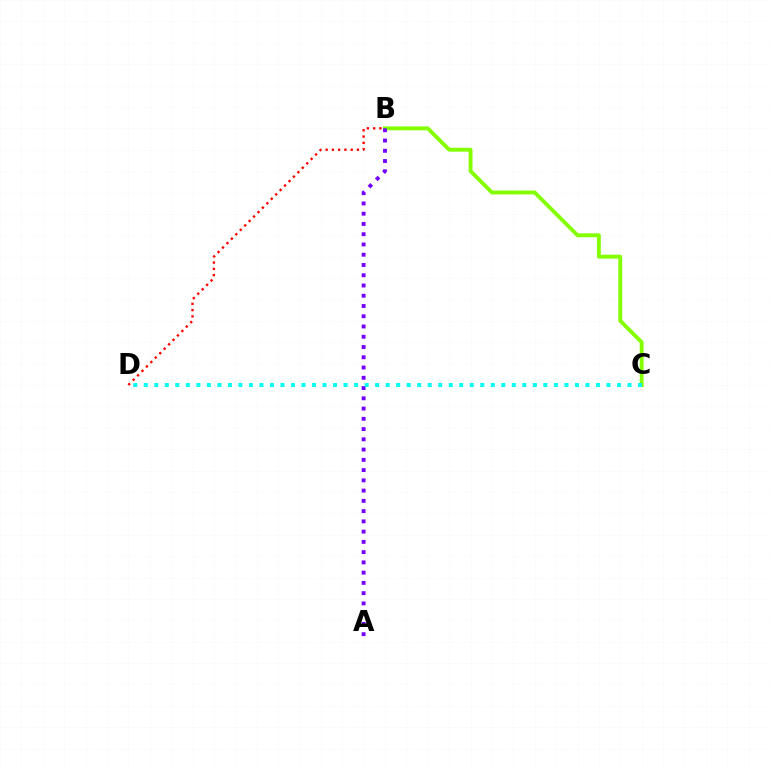{('B', 'C'): [{'color': '#84ff00', 'line_style': 'solid', 'thickness': 2.8}], ('A', 'B'): [{'color': '#7200ff', 'line_style': 'dotted', 'thickness': 2.79}], ('B', 'D'): [{'color': '#ff0000', 'line_style': 'dotted', 'thickness': 1.7}], ('C', 'D'): [{'color': '#00fff6', 'line_style': 'dotted', 'thickness': 2.86}]}